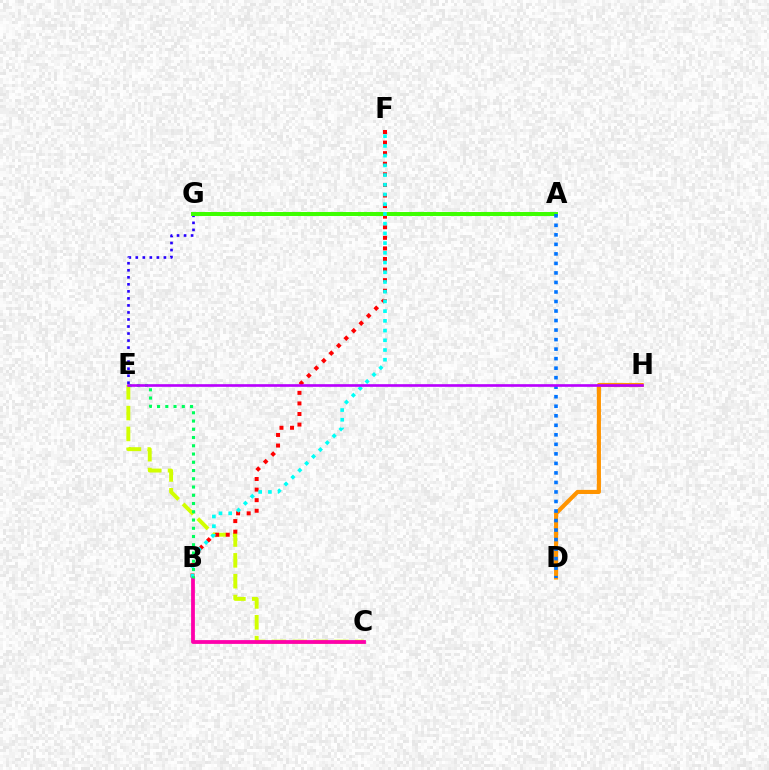{('E', 'G'): [{'color': '#2500ff', 'line_style': 'dotted', 'thickness': 1.91}], ('C', 'E'): [{'color': '#d1ff00', 'line_style': 'dashed', 'thickness': 2.83}], ('B', 'F'): [{'color': '#ff0000', 'line_style': 'dotted', 'thickness': 2.87}, {'color': '#00fff6', 'line_style': 'dotted', 'thickness': 2.64}], ('B', 'C'): [{'color': '#ff00ac', 'line_style': 'solid', 'thickness': 2.73}], ('A', 'G'): [{'color': '#3dff00', 'line_style': 'solid', 'thickness': 2.86}], ('B', 'E'): [{'color': '#00ff5c', 'line_style': 'dotted', 'thickness': 2.24}], ('D', 'H'): [{'color': '#ff9400', 'line_style': 'solid', 'thickness': 2.97}], ('A', 'D'): [{'color': '#0074ff', 'line_style': 'dotted', 'thickness': 2.59}], ('E', 'H'): [{'color': '#b900ff', 'line_style': 'solid', 'thickness': 1.91}]}